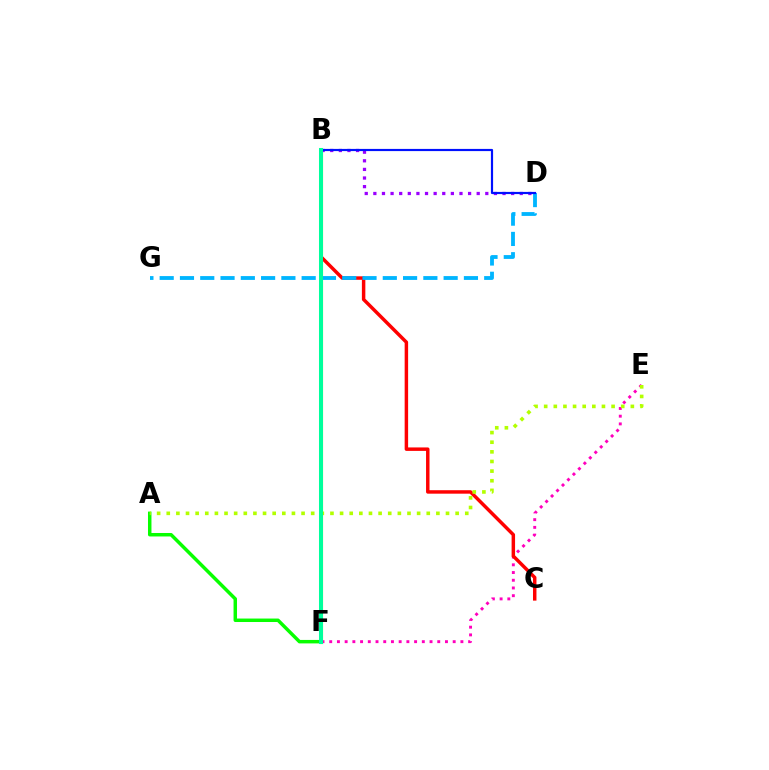{('E', 'F'): [{'color': '#ff00bd', 'line_style': 'dotted', 'thickness': 2.1}], ('B', 'F'): [{'color': '#ffa500', 'line_style': 'solid', 'thickness': 2.26}, {'color': '#00ff9d', 'line_style': 'solid', 'thickness': 2.9}], ('B', 'D'): [{'color': '#9b00ff', 'line_style': 'dotted', 'thickness': 2.34}, {'color': '#0010ff', 'line_style': 'solid', 'thickness': 1.57}], ('A', 'F'): [{'color': '#08ff00', 'line_style': 'solid', 'thickness': 2.5}], ('B', 'C'): [{'color': '#ff0000', 'line_style': 'solid', 'thickness': 2.49}], ('A', 'E'): [{'color': '#b3ff00', 'line_style': 'dotted', 'thickness': 2.62}], ('D', 'G'): [{'color': '#00b5ff', 'line_style': 'dashed', 'thickness': 2.76}]}